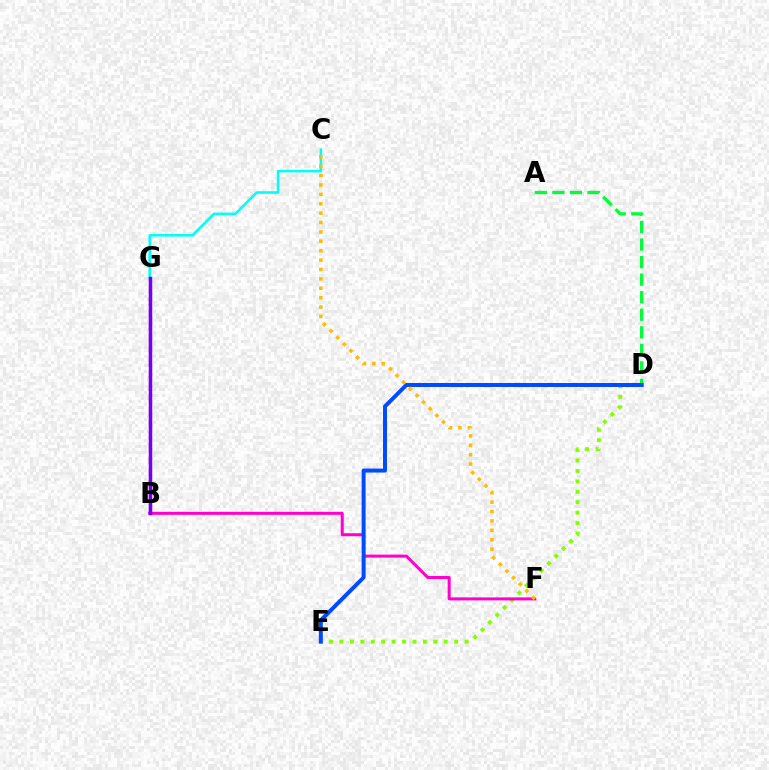{('A', 'D'): [{'color': '#00ff39', 'line_style': 'dashed', 'thickness': 2.38}], ('D', 'E'): [{'color': '#84ff00', 'line_style': 'dotted', 'thickness': 2.83}, {'color': '#004bff', 'line_style': 'solid', 'thickness': 2.86}], ('B', 'G'): [{'color': '#ff0000', 'line_style': 'dashed', 'thickness': 1.65}, {'color': '#7200ff', 'line_style': 'solid', 'thickness': 2.51}], ('C', 'G'): [{'color': '#00fff6', 'line_style': 'solid', 'thickness': 1.84}], ('B', 'F'): [{'color': '#ff00cf', 'line_style': 'solid', 'thickness': 2.17}], ('C', 'F'): [{'color': '#ffbd00', 'line_style': 'dotted', 'thickness': 2.55}]}